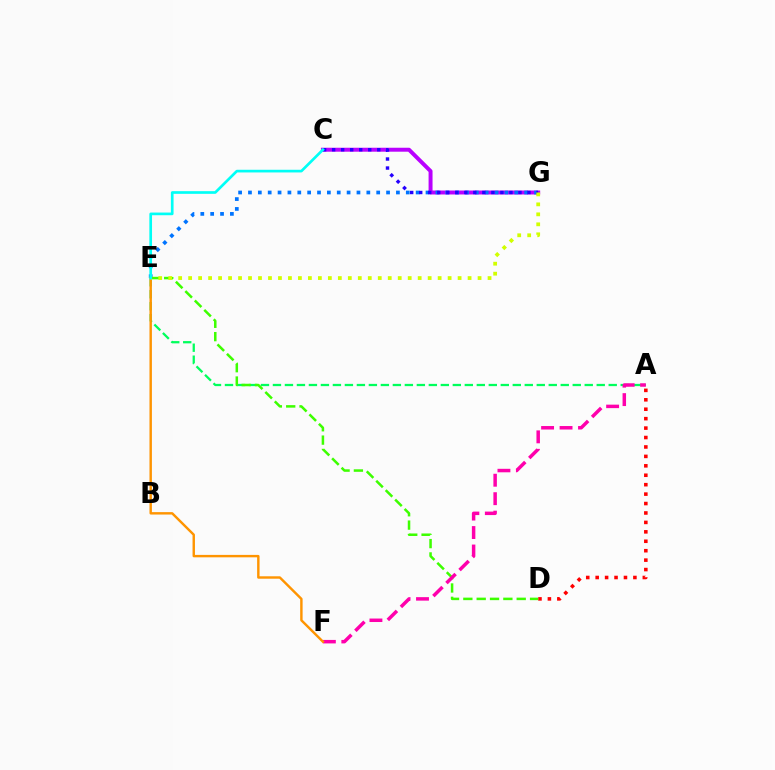{('C', 'G'): [{'color': '#b900ff', 'line_style': 'solid', 'thickness': 2.85}, {'color': '#2500ff', 'line_style': 'dotted', 'thickness': 2.45}], ('E', 'G'): [{'color': '#0074ff', 'line_style': 'dotted', 'thickness': 2.68}, {'color': '#d1ff00', 'line_style': 'dotted', 'thickness': 2.71}], ('A', 'D'): [{'color': '#ff0000', 'line_style': 'dotted', 'thickness': 2.56}], ('A', 'E'): [{'color': '#00ff5c', 'line_style': 'dashed', 'thickness': 1.63}], ('D', 'E'): [{'color': '#3dff00', 'line_style': 'dashed', 'thickness': 1.81}], ('A', 'F'): [{'color': '#ff00ac', 'line_style': 'dashed', 'thickness': 2.51}], ('E', 'F'): [{'color': '#ff9400', 'line_style': 'solid', 'thickness': 1.75}], ('C', 'E'): [{'color': '#00fff6', 'line_style': 'solid', 'thickness': 1.93}]}